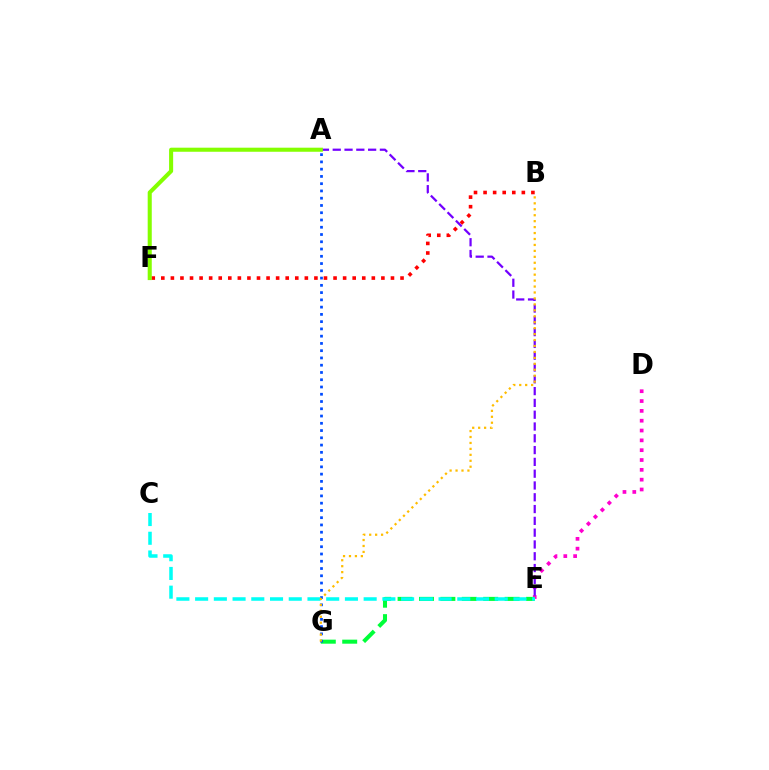{('D', 'E'): [{'color': '#ff00cf', 'line_style': 'dotted', 'thickness': 2.67}], ('A', 'E'): [{'color': '#7200ff', 'line_style': 'dashed', 'thickness': 1.6}], ('B', 'F'): [{'color': '#ff0000', 'line_style': 'dotted', 'thickness': 2.6}], ('A', 'F'): [{'color': '#84ff00', 'line_style': 'solid', 'thickness': 2.93}], ('E', 'G'): [{'color': '#00ff39', 'line_style': 'dashed', 'thickness': 2.91}], ('A', 'G'): [{'color': '#004bff', 'line_style': 'dotted', 'thickness': 1.97}], ('C', 'E'): [{'color': '#00fff6', 'line_style': 'dashed', 'thickness': 2.54}], ('B', 'G'): [{'color': '#ffbd00', 'line_style': 'dotted', 'thickness': 1.61}]}